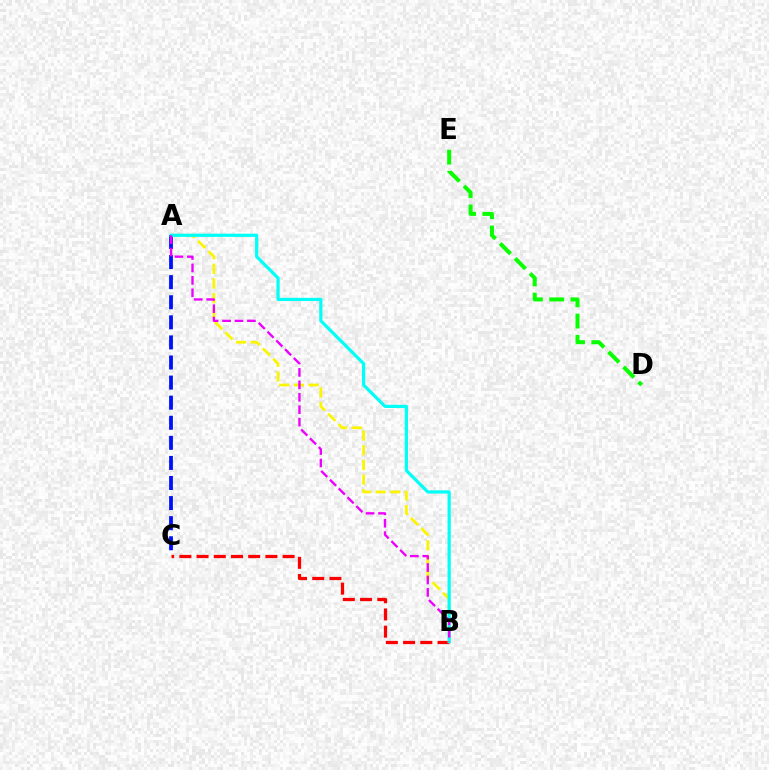{('B', 'C'): [{'color': '#ff0000', 'line_style': 'dashed', 'thickness': 2.34}], ('A', 'B'): [{'color': '#fcf500', 'line_style': 'dashed', 'thickness': 1.99}, {'color': '#00fff6', 'line_style': 'solid', 'thickness': 2.3}, {'color': '#ee00ff', 'line_style': 'dashed', 'thickness': 1.69}], ('D', 'E'): [{'color': '#08ff00', 'line_style': 'dashed', 'thickness': 2.88}], ('A', 'C'): [{'color': '#0010ff', 'line_style': 'dashed', 'thickness': 2.73}]}